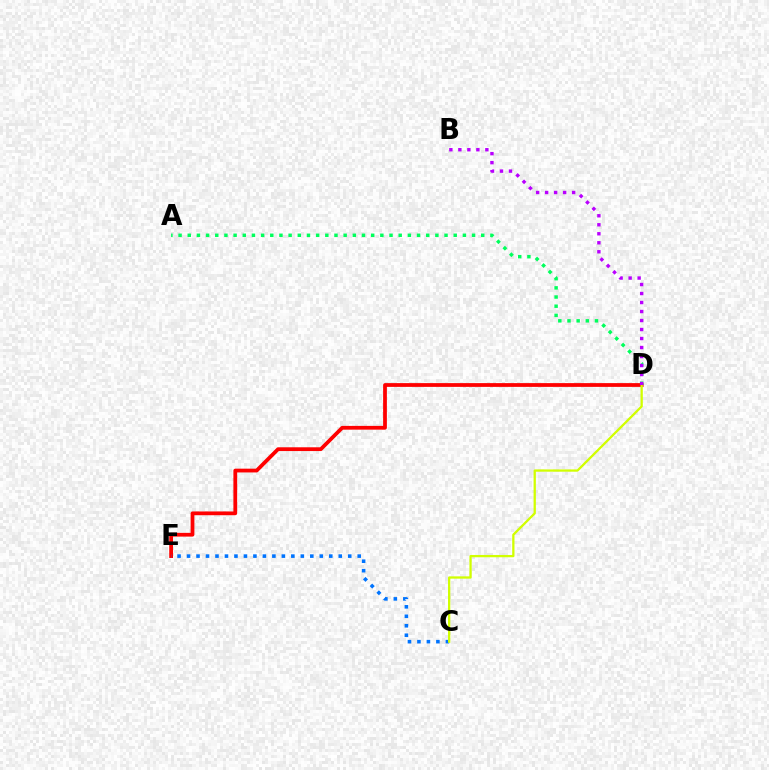{('D', 'E'): [{'color': '#ff0000', 'line_style': 'solid', 'thickness': 2.71}], ('C', 'E'): [{'color': '#0074ff', 'line_style': 'dotted', 'thickness': 2.58}], ('C', 'D'): [{'color': '#d1ff00', 'line_style': 'solid', 'thickness': 1.65}], ('A', 'D'): [{'color': '#00ff5c', 'line_style': 'dotted', 'thickness': 2.49}], ('B', 'D'): [{'color': '#b900ff', 'line_style': 'dotted', 'thickness': 2.45}]}